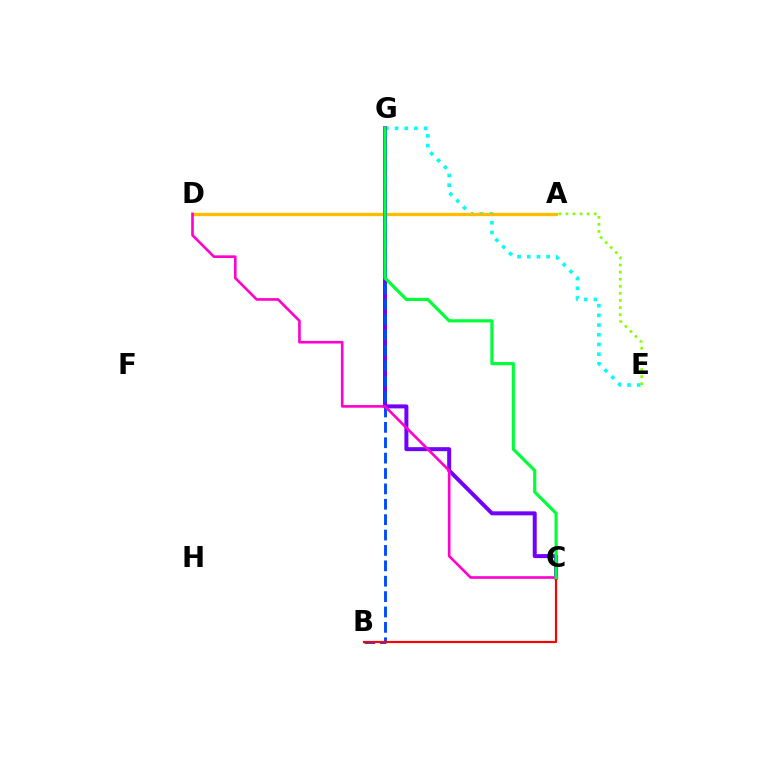{('E', 'G'): [{'color': '#00fff6', 'line_style': 'dotted', 'thickness': 2.63}], ('A', 'D'): [{'color': '#ffbd00', 'line_style': 'solid', 'thickness': 2.39}], ('C', 'G'): [{'color': '#7200ff', 'line_style': 'solid', 'thickness': 2.87}, {'color': '#00ff39', 'line_style': 'solid', 'thickness': 2.29}], ('A', 'E'): [{'color': '#84ff00', 'line_style': 'dotted', 'thickness': 1.92}], ('B', 'G'): [{'color': '#004bff', 'line_style': 'dashed', 'thickness': 2.09}], ('C', 'D'): [{'color': '#ff00cf', 'line_style': 'solid', 'thickness': 1.9}], ('B', 'C'): [{'color': '#ff0000', 'line_style': 'solid', 'thickness': 1.57}]}